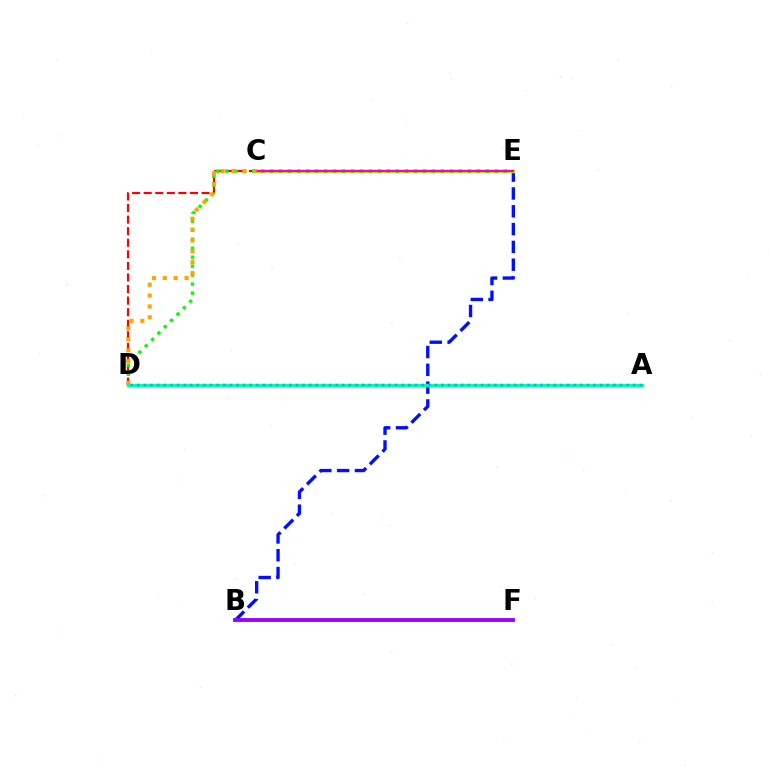{('B', 'E'): [{'color': '#0010ff', 'line_style': 'dashed', 'thickness': 2.42}], ('C', 'E'): [{'color': '#b3ff00', 'line_style': 'solid', 'thickness': 2.5}, {'color': '#ff00bd', 'line_style': 'solid', 'thickness': 1.69}], ('C', 'D'): [{'color': '#ff0000', 'line_style': 'dashed', 'thickness': 1.57}, {'color': '#ffa500', 'line_style': 'dotted', 'thickness': 2.95}], ('D', 'E'): [{'color': '#08ff00', 'line_style': 'dotted', 'thickness': 2.44}], ('B', 'F'): [{'color': '#9b00ff', 'line_style': 'solid', 'thickness': 2.77}], ('A', 'D'): [{'color': '#00ff9d', 'line_style': 'solid', 'thickness': 2.41}, {'color': '#00b5ff', 'line_style': 'dotted', 'thickness': 1.8}]}